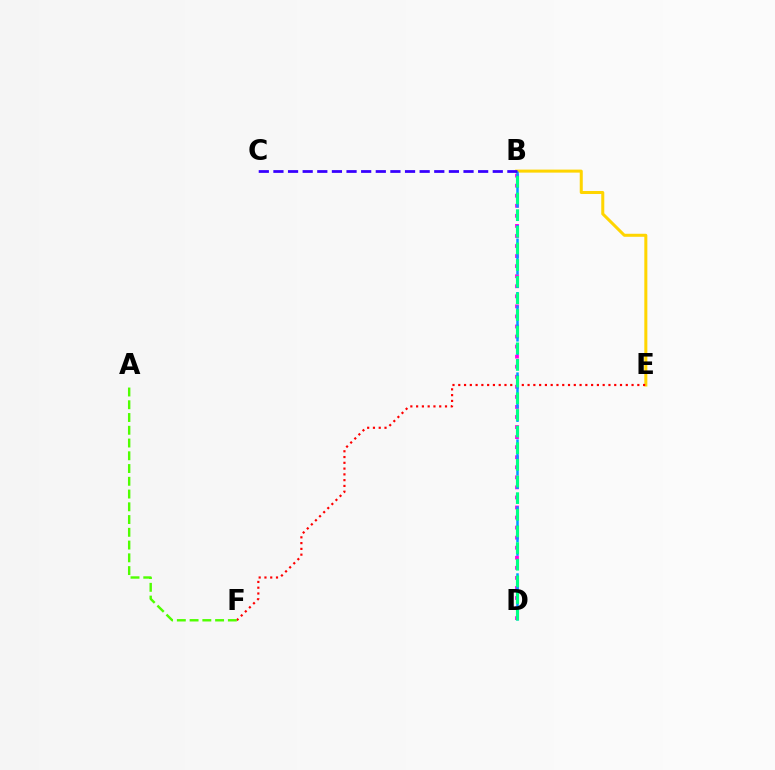{('B', 'D'): [{'color': '#ff00ed', 'line_style': 'dotted', 'thickness': 2.73}, {'color': '#009eff', 'line_style': 'dashed', 'thickness': 1.82}, {'color': '#00ff86', 'line_style': 'dashed', 'thickness': 2.26}], ('B', 'E'): [{'color': '#ffd500', 'line_style': 'solid', 'thickness': 2.18}], ('E', 'F'): [{'color': '#ff0000', 'line_style': 'dotted', 'thickness': 1.57}], ('A', 'F'): [{'color': '#4fff00', 'line_style': 'dashed', 'thickness': 1.73}], ('B', 'C'): [{'color': '#3700ff', 'line_style': 'dashed', 'thickness': 1.99}]}